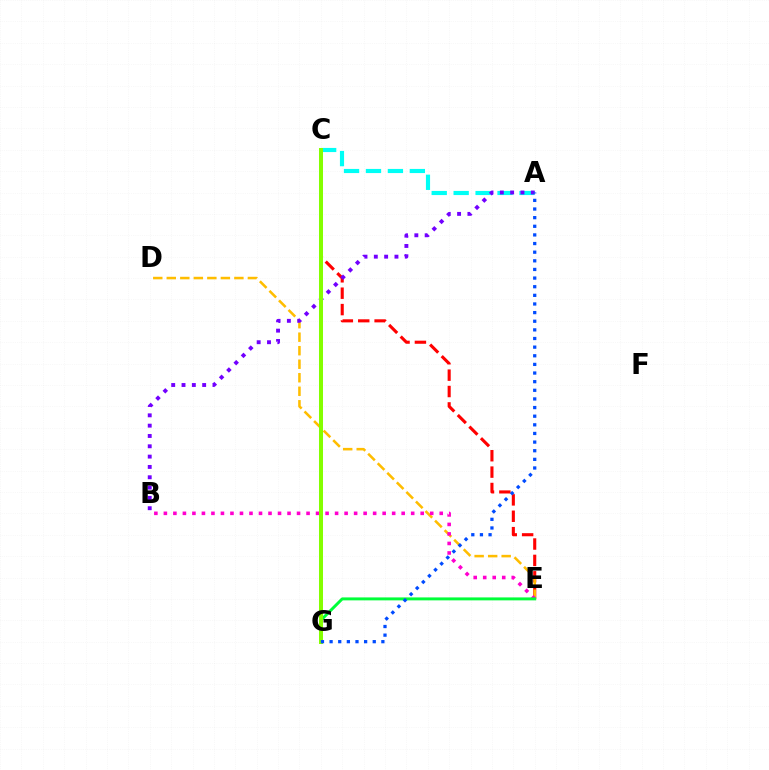{('C', 'E'): [{'color': '#ff0000', 'line_style': 'dashed', 'thickness': 2.23}], ('A', 'C'): [{'color': '#00fff6', 'line_style': 'dashed', 'thickness': 2.98}], ('D', 'E'): [{'color': '#ffbd00', 'line_style': 'dashed', 'thickness': 1.84}], ('A', 'B'): [{'color': '#7200ff', 'line_style': 'dotted', 'thickness': 2.8}], ('B', 'E'): [{'color': '#ff00cf', 'line_style': 'dotted', 'thickness': 2.58}], ('E', 'G'): [{'color': '#00ff39', 'line_style': 'solid', 'thickness': 2.12}], ('C', 'G'): [{'color': '#84ff00', 'line_style': 'solid', 'thickness': 2.89}], ('A', 'G'): [{'color': '#004bff', 'line_style': 'dotted', 'thickness': 2.35}]}